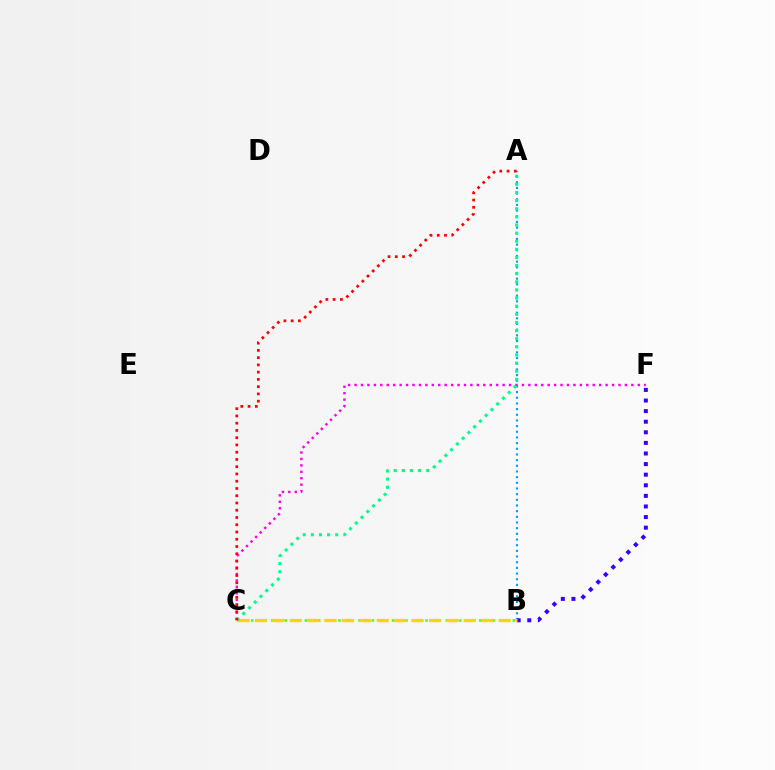{('A', 'B'): [{'color': '#009eff', 'line_style': 'dotted', 'thickness': 1.54}], ('C', 'F'): [{'color': '#ff00ed', 'line_style': 'dotted', 'thickness': 1.75}], ('B', 'F'): [{'color': '#3700ff', 'line_style': 'dotted', 'thickness': 2.88}], ('B', 'C'): [{'color': '#4fff00', 'line_style': 'dotted', 'thickness': 1.82}, {'color': '#ffd500', 'line_style': 'dashed', 'thickness': 2.36}], ('A', 'C'): [{'color': '#00ff86', 'line_style': 'dotted', 'thickness': 2.21}, {'color': '#ff0000', 'line_style': 'dotted', 'thickness': 1.97}]}